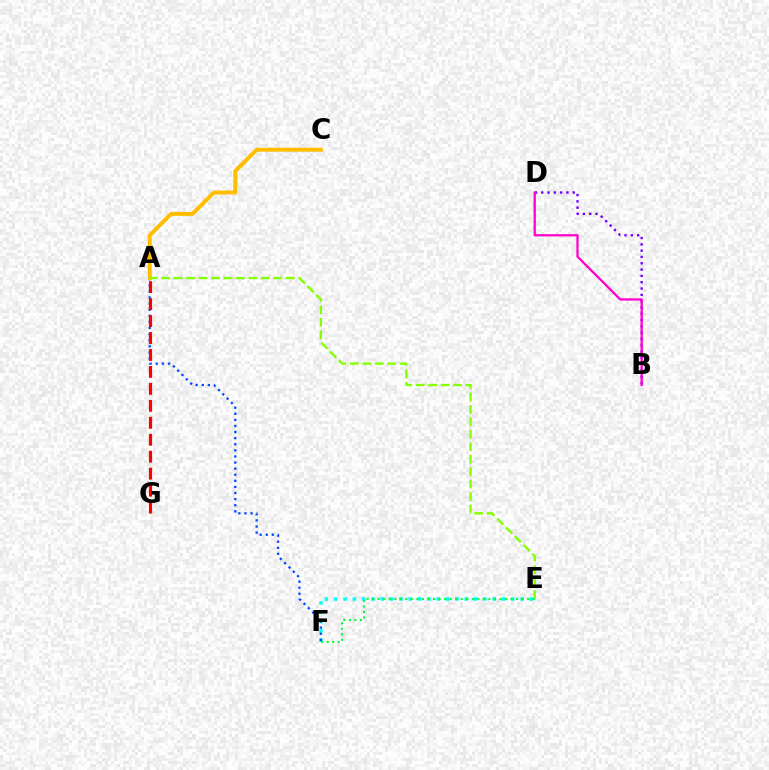{('B', 'D'): [{'color': '#7200ff', 'line_style': 'dotted', 'thickness': 1.71}, {'color': '#ff00cf', 'line_style': 'solid', 'thickness': 1.64}], ('E', 'F'): [{'color': '#00fff6', 'line_style': 'dotted', 'thickness': 2.53}, {'color': '#00ff39', 'line_style': 'dotted', 'thickness': 1.5}], ('A', 'F'): [{'color': '#004bff', 'line_style': 'dotted', 'thickness': 1.66}], ('A', 'C'): [{'color': '#ffbd00', 'line_style': 'solid', 'thickness': 2.85}], ('A', 'E'): [{'color': '#84ff00', 'line_style': 'dashed', 'thickness': 1.69}], ('A', 'G'): [{'color': '#ff0000', 'line_style': 'dashed', 'thickness': 2.3}]}